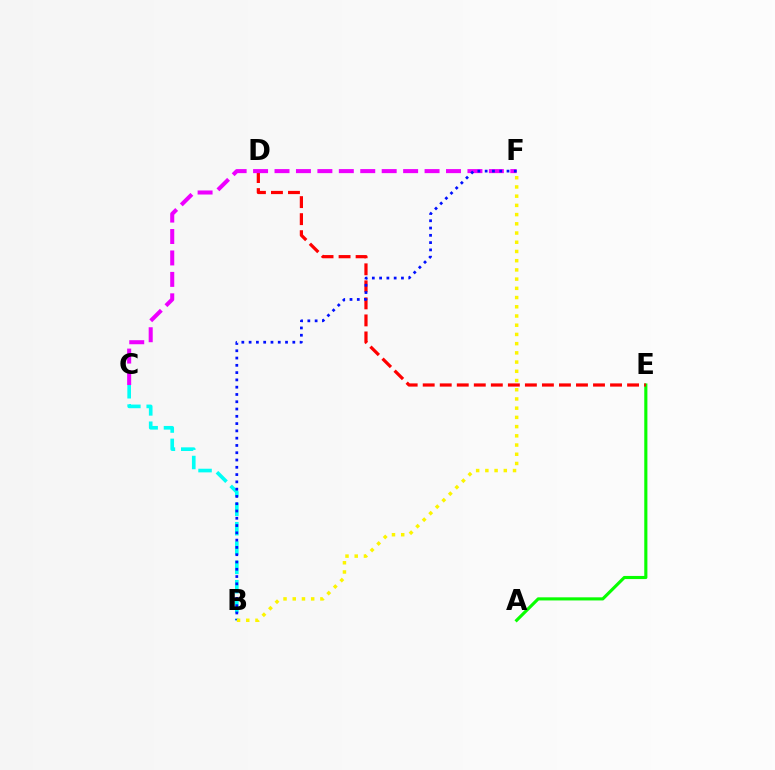{('B', 'C'): [{'color': '#00fff6', 'line_style': 'dashed', 'thickness': 2.63}], ('A', 'E'): [{'color': '#08ff00', 'line_style': 'solid', 'thickness': 2.25}], ('D', 'E'): [{'color': '#ff0000', 'line_style': 'dashed', 'thickness': 2.31}], ('C', 'F'): [{'color': '#ee00ff', 'line_style': 'dashed', 'thickness': 2.91}], ('B', 'F'): [{'color': '#0010ff', 'line_style': 'dotted', 'thickness': 1.98}, {'color': '#fcf500', 'line_style': 'dotted', 'thickness': 2.5}]}